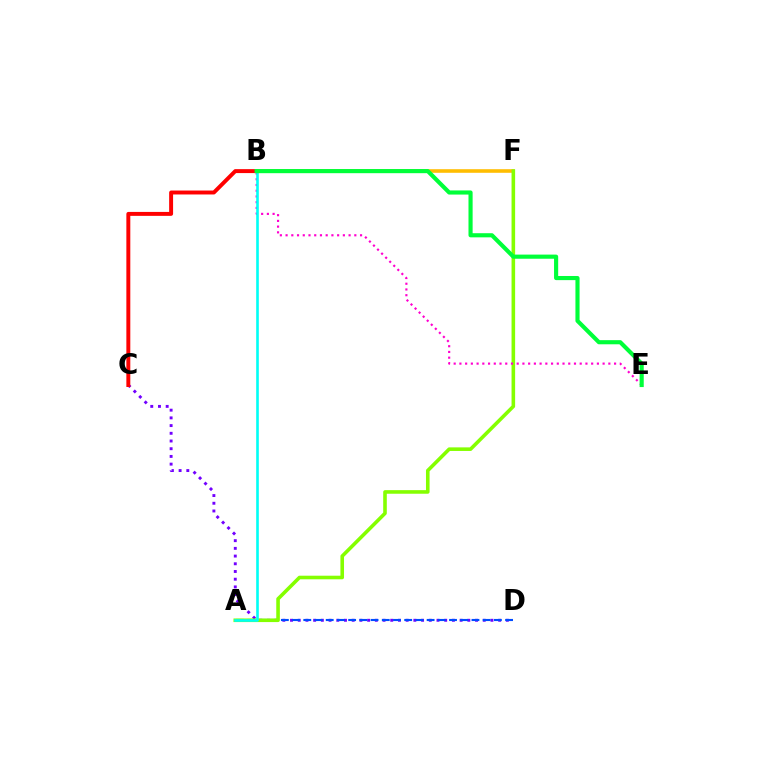{('C', 'D'): [{'color': '#7200ff', 'line_style': 'dotted', 'thickness': 2.09}], ('B', 'C'): [{'color': '#ff0000', 'line_style': 'solid', 'thickness': 2.84}], ('B', 'F'): [{'color': '#ffbd00', 'line_style': 'solid', 'thickness': 2.58}], ('A', 'D'): [{'color': '#004bff', 'line_style': 'dashed', 'thickness': 1.52}], ('A', 'F'): [{'color': '#84ff00', 'line_style': 'solid', 'thickness': 2.59}], ('B', 'E'): [{'color': '#ff00cf', 'line_style': 'dotted', 'thickness': 1.56}, {'color': '#00ff39', 'line_style': 'solid', 'thickness': 2.98}], ('A', 'B'): [{'color': '#00fff6', 'line_style': 'solid', 'thickness': 1.89}]}